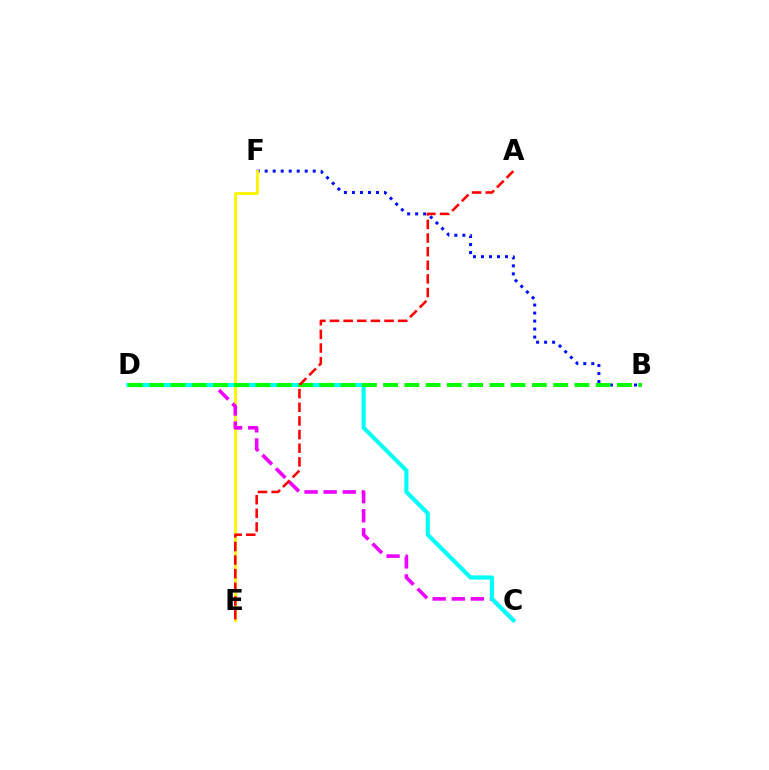{('B', 'F'): [{'color': '#0010ff', 'line_style': 'dotted', 'thickness': 2.18}], ('E', 'F'): [{'color': '#fcf500', 'line_style': 'solid', 'thickness': 2.06}], ('C', 'D'): [{'color': '#ee00ff', 'line_style': 'dashed', 'thickness': 2.59}, {'color': '#00fff6', 'line_style': 'solid', 'thickness': 2.97}], ('B', 'D'): [{'color': '#08ff00', 'line_style': 'dashed', 'thickness': 2.89}], ('A', 'E'): [{'color': '#ff0000', 'line_style': 'dashed', 'thickness': 1.85}]}